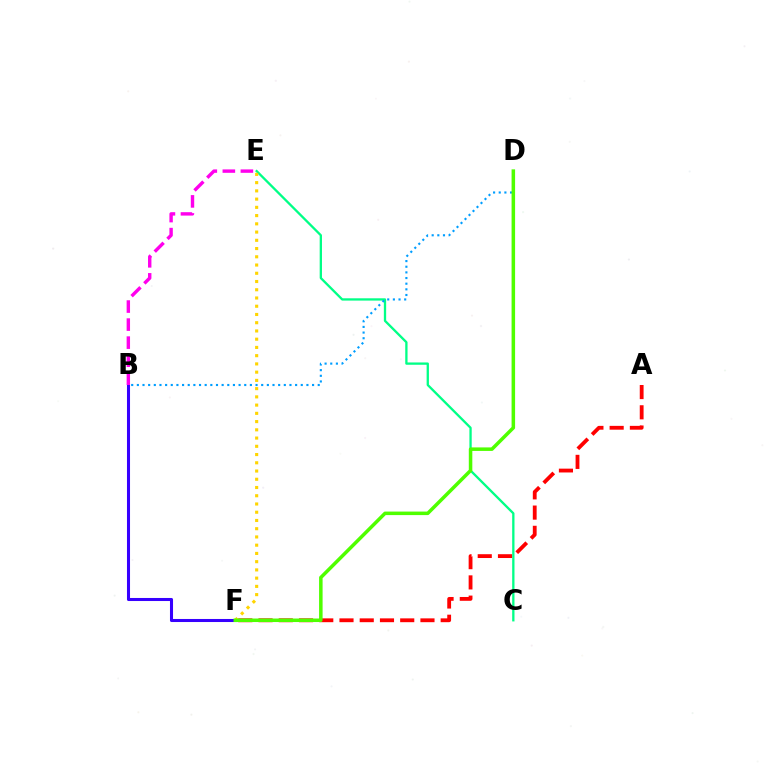{('B', 'F'): [{'color': '#3700ff', 'line_style': 'solid', 'thickness': 2.2}], ('C', 'E'): [{'color': '#00ff86', 'line_style': 'solid', 'thickness': 1.66}], ('B', 'D'): [{'color': '#009eff', 'line_style': 'dotted', 'thickness': 1.54}], ('E', 'F'): [{'color': '#ffd500', 'line_style': 'dotted', 'thickness': 2.24}], ('A', 'F'): [{'color': '#ff0000', 'line_style': 'dashed', 'thickness': 2.75}], ('D', 'F'): [{'color': '#4fff00', 'line_style': 'solid', 'thickness': 2.53}], ('B', 'E'): [{'color': '#ff00ed', 'line_style': 'dashed', 'thickness': 2.45}]}